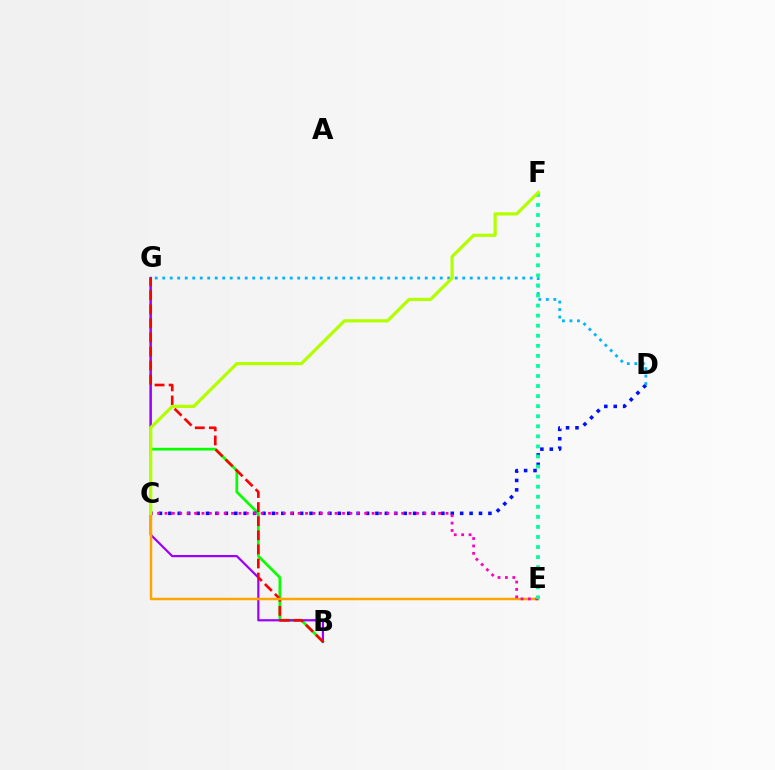{('B', 'G'): [{'color': '#08ff00', 'line_style': 'solid', 'thickness': 1.96}, {'color': '#9b00ff', 'line_style': 'solid', 'thickness': 1.59}, {'color': '#ff0000', 'line_style': 'dashed', 'thickness': 1.91}], ('C', 'D'): [{'color': '#0010ff', 'line_style': 'dotted', 'thickness': 2.56}], ('D', 'G'): [{'color': '#00b5ff', 'line_style': 'dotted', 'thickness': 2.04}], ('C', 'E'): [{'color': '#ffa500', 'line_style': 'solid', 'thickness': 1.8}, {'color': '#ff00bd', 'line_style': 'dotted', 'thickness': 2.01}], ('E', 'F'): [{'color': '#00ff9d', 'line_style': 'dotted', 'thickness': 2.73}], ('C', 'F'): [{'color': '#b3ff00', 'line_style': 'solid', 'thickness': 2.32}]}